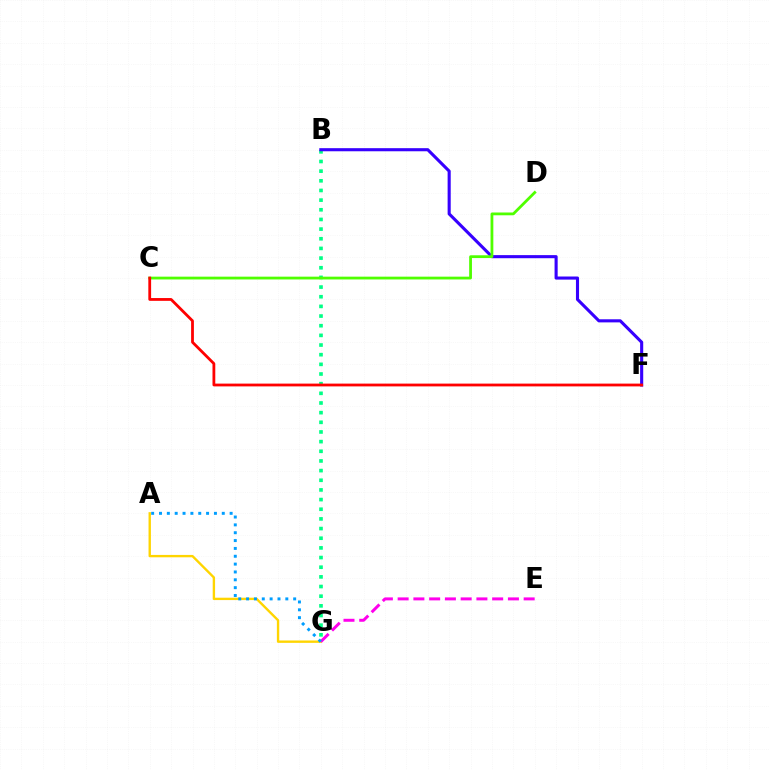{('B', 'G'): [{'color': '#00ff86', 'line_style': 'dotted', 'thickness': 2.62}], ('B', 'F'): [{'color': '#3700ff', 'line_style': 'solid', 'thickness': 2.23}], ('A', 'G'): [{'color': '#ffd500', 'line_style': 'solid', 'thickness': 1.71}, {'color': '#009eff', 'line_style': 'dotted', 'thickness': 2.13}], ('E', 'G'): [{'color': '#ff00ed', 'line_style': 'dashed', 'thickness': 2.14}], ('C', 'D'): [{'color': '#4fff00', 'line_style': 'solid', 'thickness': 2.01}], ('C', 'F'): [{'color': '#ff0000', 'line_style': 'solid', 'thickness': 2.01}]}